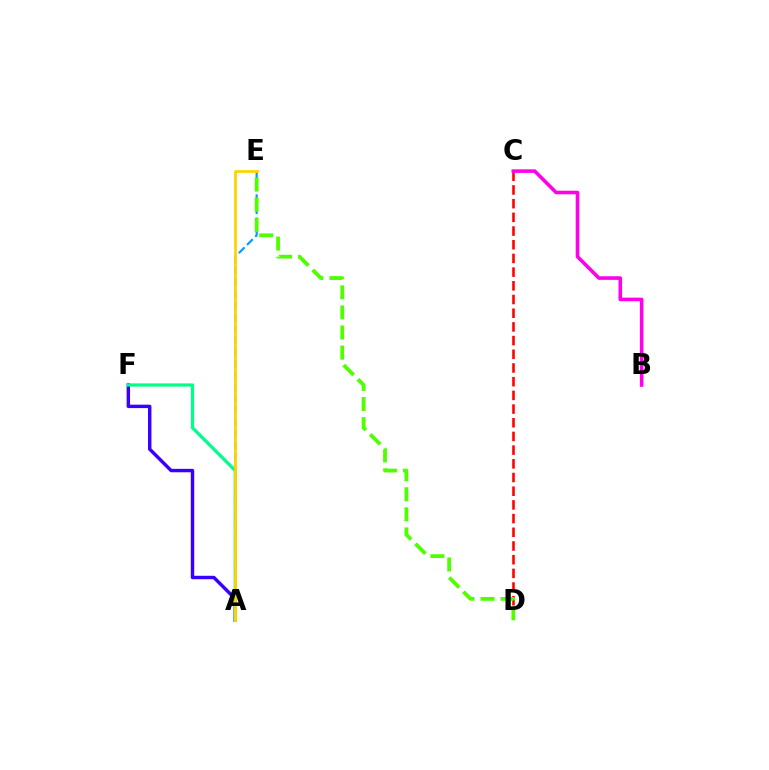{('A', 'F'): [{'color': '#3700ff', 'line_style': 'solid', 'thickness': 2.47}, {'color': '#00ff86', 'line_style': 'solid', 'thickness': 2.33}], ('C', 'D'): [{'color': '#ff0000', 'line_style': 'dashed', 'thickness': 1.86}], ('A', 'E'): [{'color': '#009eff', 'line_style': 'dashed', 'thickness': 1.58}, {'color': '#ffd500', 'line_style': 'solid', 'thickness': 2.01}], ('D', 'E'): [{'color': '#4fff00', 'line_style': 'dashed', 'thickness': 2.73}], ('B', 'C'): [{'color': '#ff00ed', 'line_style': 'solid', 'thickness': 2.58}]}